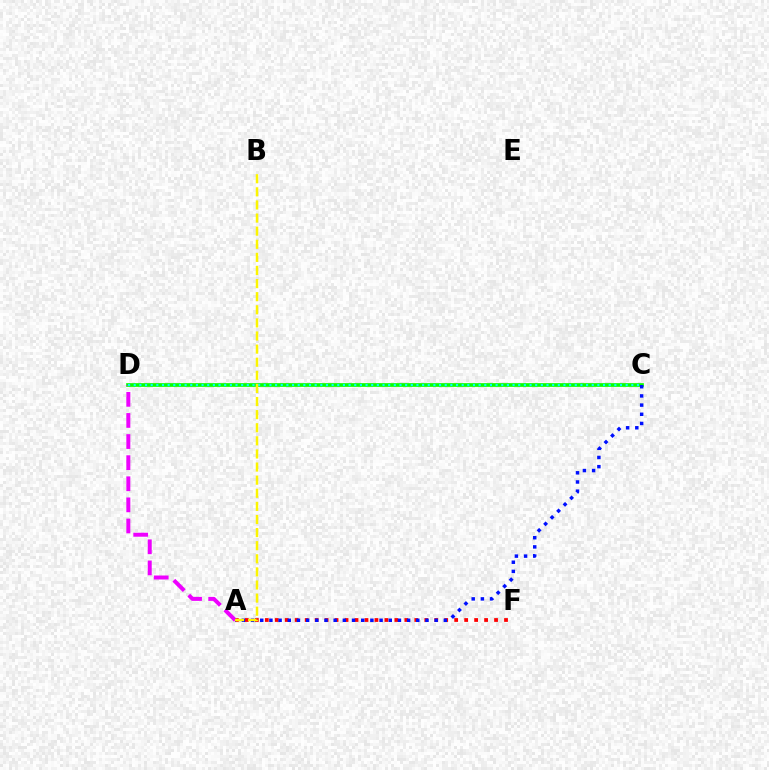{('A', 'F'): [{'color': '#ff0000', 'line_style': 'dotted', 'thickness': 2.71}], ('C', 'D'): [{'color': '#08ff00', 'line_style': 'solid', 'thickness': 2.66}, {'color': '#00fff6', 'line_style': 'dotted', 'thickness': 1.54}], ('A', 'D'): [{'color': '#ee00ff', 'line_style': 'dashed', 'thickness': 2.87}], ('A', 'C'): [{'color': '#0010ff', 'line_style': 'dotted', 'thickness': 2.49}], ('A', 'B'): [{'color': '#fcf500', 'line_style': 'dashed', 'thickness': 1.78}]}